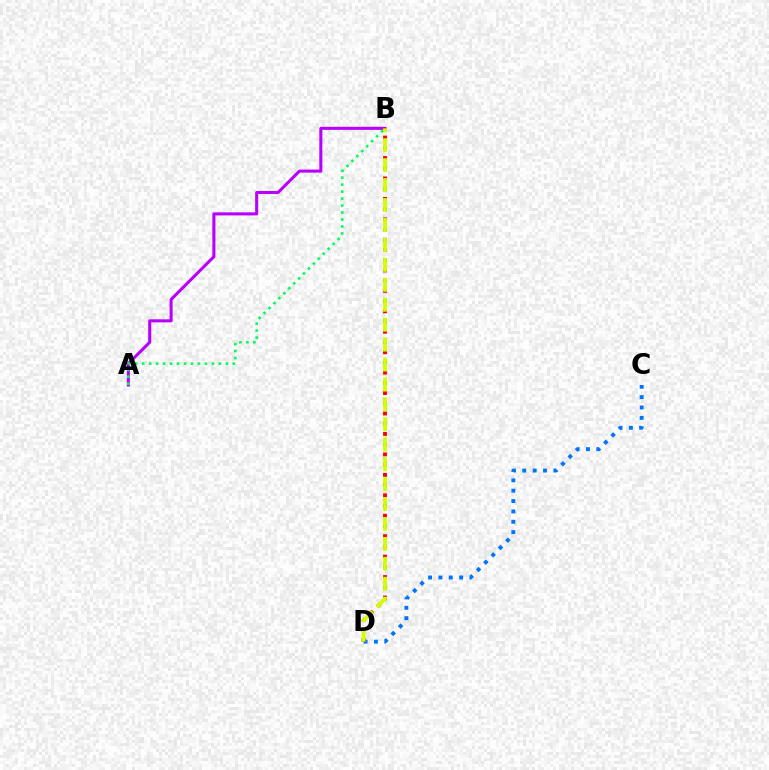{('A', 'B'): [{'color': '#b900ff', 'line_style': 'solid', 'thickness': 2.2}, {'color': '#00ff5c', 'line_style': 'dotted', 'thickness': 1.9}], ('C', 'D'): [{'color': '#0074ff', 'line_style': 'dotted', 'thickness': 2.81}], ('B', 'D'): [{'color': '#ff0000', 'line_style': 'dotted', 'thickness': 2.78}, {'color': '#d1ff00', 'line_style': 'dashed', 'thickness': 2.71}]}